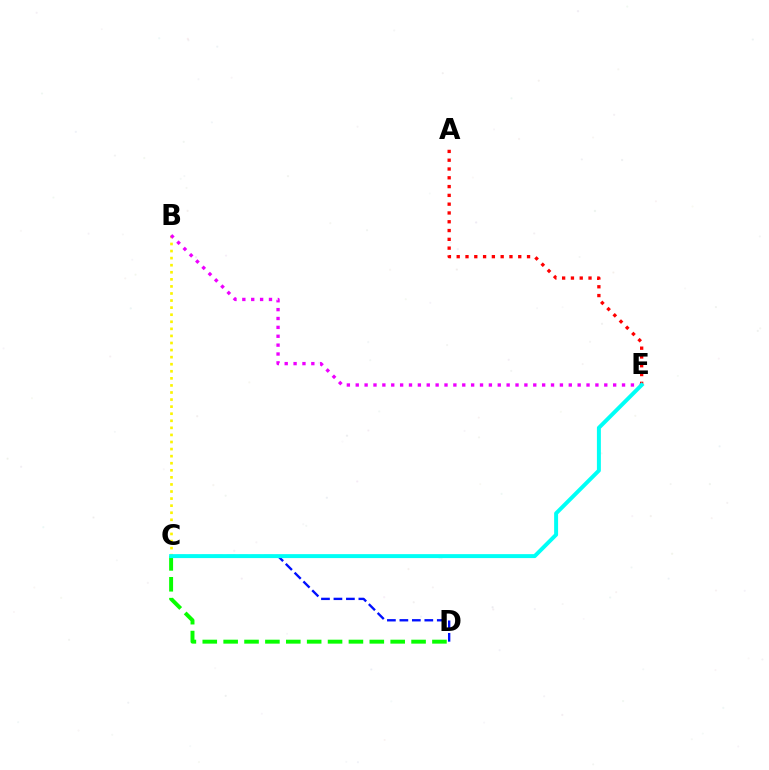{('C', 'D'): [{'color': '#08ff00', 'line_style': 'dashed', 'thickness': 2.84}, {'color': '#0010ff', 'line_style': 'dashed', 'thickness': 1.69}], ('B', 'C'): [{'color': '#fcf500', 'line_style': 'dotted', 'thickness': 1.92}], ('A', 'E'): [{'color': '#ff0000', 'line_style': 'dotted', 'thickness': 2.39}], ('B', 'E'): [{'color': '#ee00ff', 'line_style': 'dotted', 'thickness': 2.41}], ('C', 'E'): [{'color': '#00fff6', 'line_style': 'solid', 'thickness': 2.85}]}